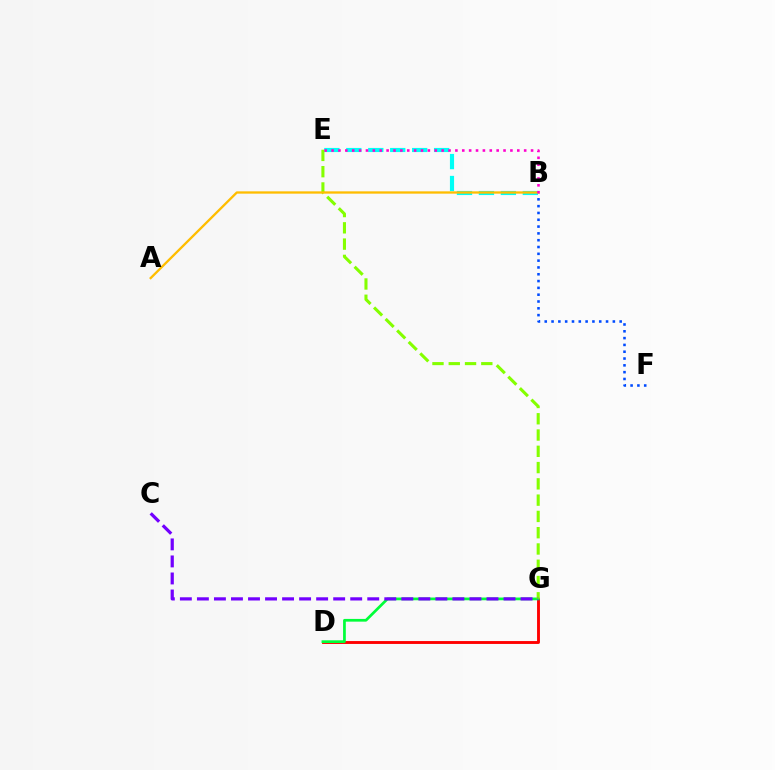{('B', 'F'): [{'color': '#004bff', 'line_style': 'dotted', 'thickness': 1.85}], ('D', 'G'): [{'color': '#ff0000', 'line_style': 'solid', 'thickness': 2.07}, {'color': '#00ff39', 'line_style': 'solid', 'thickness': 1.96}], ('B', 'E'): [{'color': '#00fff6', 'line_style': 'dashed', 'thickness': 2.98}, {'color': '#ff00cf', 'line_style': 'dotted', 'thickness': 1.87}], ('E', 'G'): [{'color': '#84ff00', 'line_style': 'dashed', 'thickness': 2.21}], ('A', 'B'): [{'color': '#ffbd00', 'line_style': 'solid', 'thickness': 1.66}], ('C', 'G'): [{'color': '#7200ff', 'line_style': 'dashed', 'thickness': 2.31}]}